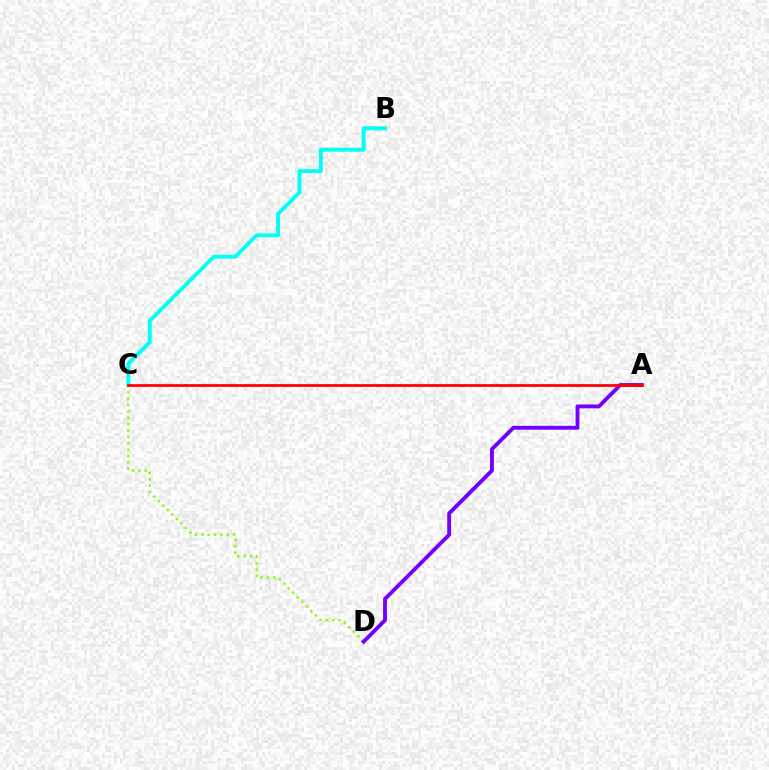{('B', 'C'): [{'color': '#00fff6', 'line_style': 'solid', 'thickness': 2.81}], ('C', 'D'): [{'color': '#84ff00', 'line_style': 'dotted', 'thickness': 1.73}], ('A', 'D'): [{'color': '#7200ff', 'line_style': 'solid', 'thickness': 2.77}], ('A', 'C'): [{'color': '#ff0000', 'line_style': 'solid', 'thickness': 1.98}]}